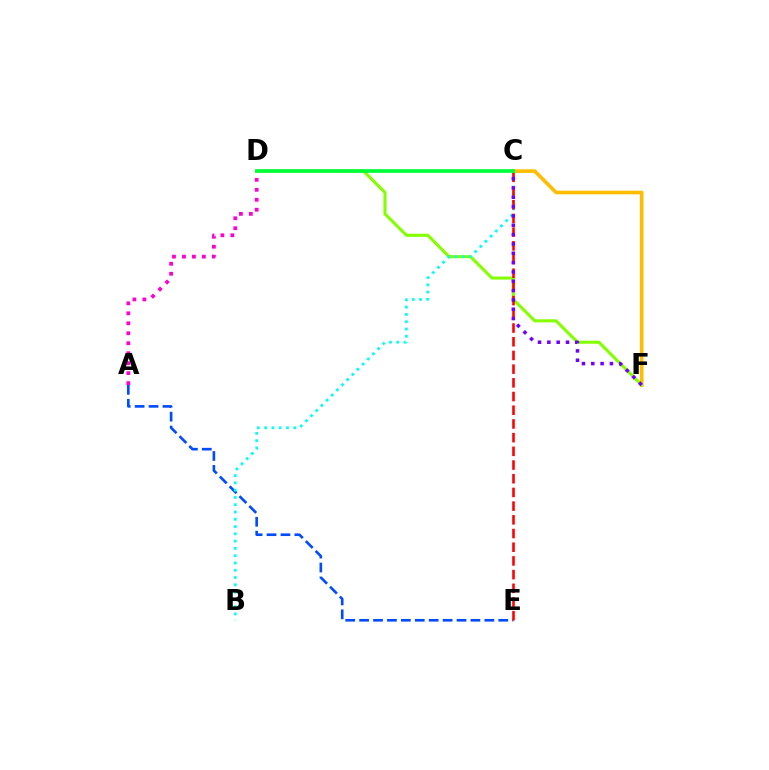{('C', 'F'): [{'color': '#ffbd00', 'line_style': 'solid', 'thickness': 2.61}, {'color': '#7200ff', 'line_style': 'dotted', 'thickness': 2.54}], ('D', 'F'): [{'color': '#84ff00', 'line_style': 'solid', 'thickness': 2.21}], ('A', 'D'): [{'color': '#ff00cf', 'line_style': 'dotted', 'thickness': 2.71}], ('A', 'E'): [{'color': '#004bff', 'line_style': 'dashed', 'thickness': 1.89}], ('B', 'C'): [{'color': '#00fff6', 'line_style': 'dotted', 'thickness': 1.98}], ('C', 'E'): [{'color': '#ff0000', 'line_style': 'dashed', 'thickness': 1.86}], ('C', 'D'): [{'color': '#00ff39', 'line_style': 'solid', 'thickness': 2.65}]}